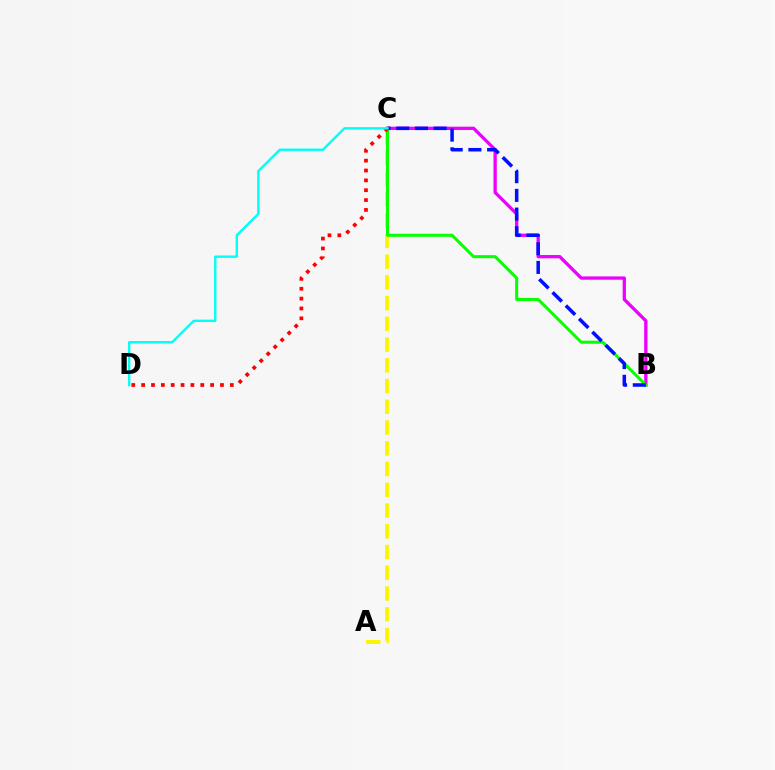{('A', 'C'): [{'color': '#fcf500', 'line_style': 'dashed', 'thickness': 2.82}], ('B', 'C'): [{'color': '#ee00ff', 'line_style': 'solid', 'thickness': 2.38}, {'color': '#08ff00', 'line_style': 'solid', 'thickness': 2.19}, {'color': '#0010ff', 'line_style': 'dashed', 'thickness': 2.54}], ('C', 'D'): [{'color': '#ff0000', 'line_style': 'dotted', 'thickness': 2.68}, {'color': '#00fff6', 'line_style': 'solid', 'thickness': 1.72}]}